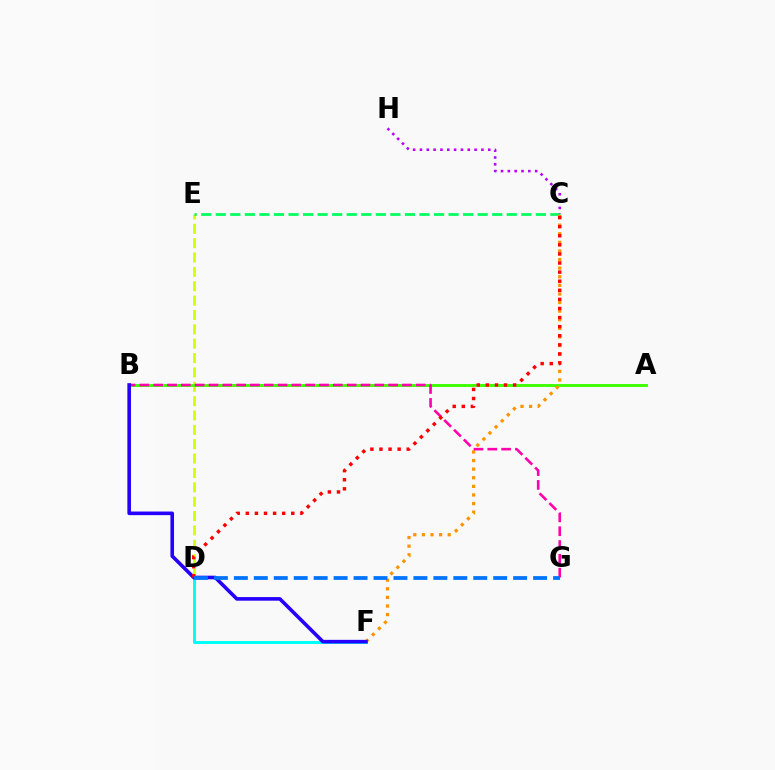{('D', 'E'): [{'color': '#d1ff00', 'line_style': 'dashed', 'thickness': 1.95}], ('C', 'E'): [{'color': '#00ff5c', 'line_style': 'dashed', 'thickness': 1.98}], ('A', 'B'): [{'color': '#3dff00', 'line_style': 'solid', 'thickness': 2.07}], ('C', 'F'): [{'color': '#ff9400', 'line_style': 'dotted', 'thickness': 2.34}], ('D', 'F'): [{'color': '#00fff6', 'line_style': 'solid', 'thickness': 2.16}], ('B', 'G'): [{'color': '#ff00ac', 'line_style': 'dashed', 'thickness': 1.88}], ('B', 'F'): [{'color': '#2500ff', 'line_style': 'solid', 'thickness': 2.6}], ('C', 'D'): [{'color': '#ff0000', 'line_style': 'dotted', 'thickness': 2.47}], ('D', 'G'): [{'color': '#0074ff', 'line_style': 'dashed', 'thickness': 2.71}], ('C', 'H'): [{'color': '#b900ff', 'line_style': 'dotted', 'thickness': 1.86}]}